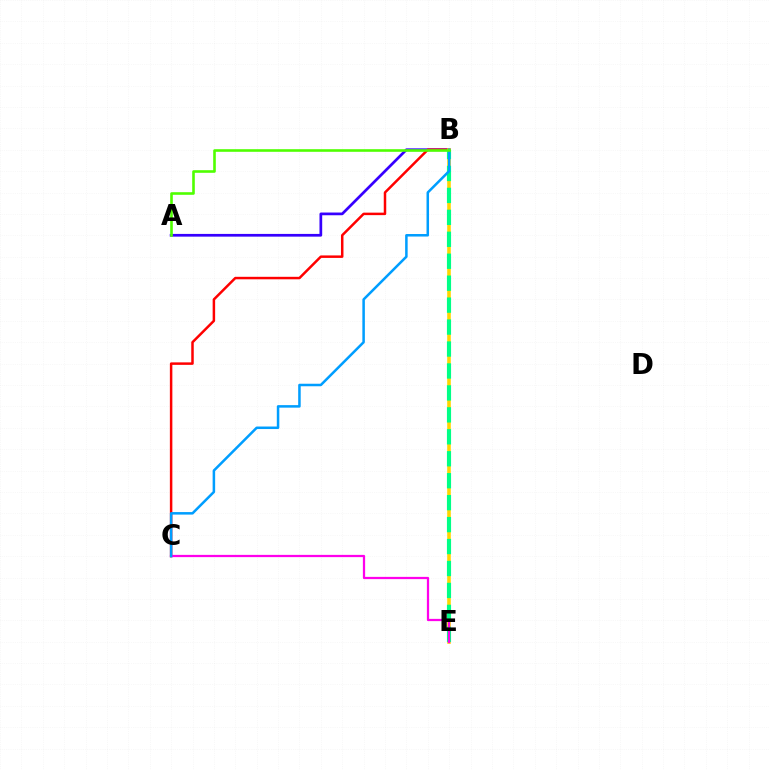{('A', 'B'): [{'color': '#3700ff', 'line_style': 'solid', 'thickness': 1.96}, {'color': '#4fff00', 'line_style': 'solid', 'thickness': 1.87}], ('B', 'C'): [{'color': '#ff0000', 'line_style': 'solid', 'thickness': 1.79}, {'color': '#009eff', 'line_style': 'solid', 'thickness': 1.81}], ('B', 'E'): [{'color': '#ffd500', 'line_style': 'solid', 'thickness': 2.59}, {'color': '#00ff86', 'line_style': 'dashed', 'thickness': 2.98}], ('C', 'E'): [{'color': '#ff00ed', 'line_style': 'solid', 'thickness': 1.62}]}